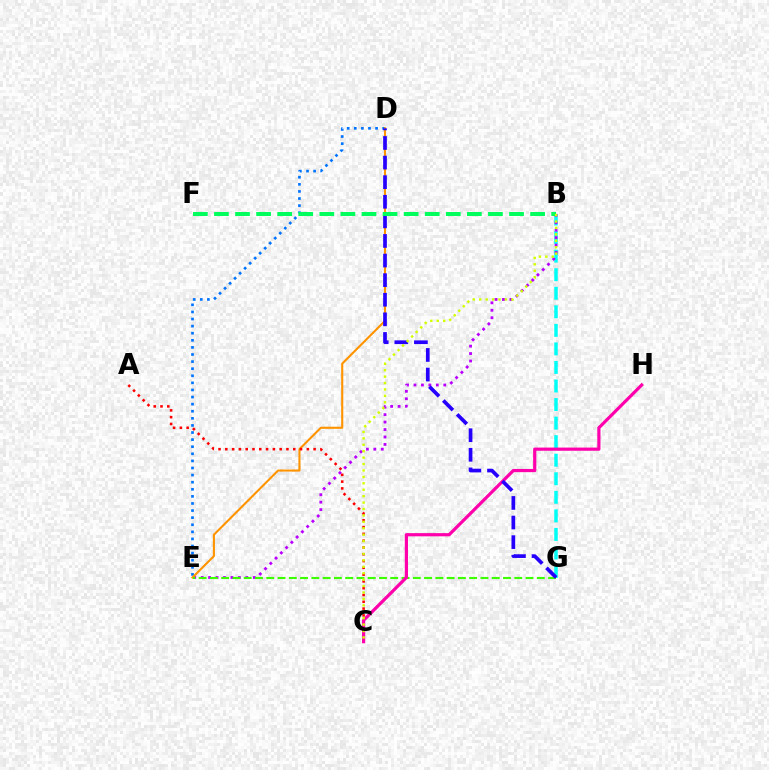{('B', 'G'): [{'color': '#00fff6', 'line_style': 'dashed', 'thickness': 2.52}], ('D', 'E'): [{'color': '#0074ff', 'line_style': 'dotted', 'thickness': 1.93}, {'color': '#ff9400', 'line_style': 'solid', 'thickness': 1.52}], ('B', 'E'): [{'color': '#b900ff', 'line_style': 'dotted', 'thickness': 2.02}], ('E', 'G'): [{'color': '#3dff00', 'line_style': 'dashed', 'thickness': 1.53}], ('A', 'C'): [{'color': '#ff0000', 'line_style': 'dotted', 'thickness': 1.85}], ('C', 'H'): [{'color': '#ff00ac', 'line_style': 'solid', 'thickness': 2.29}], ('D', 'G'): [{'color': '#2500ff', 'line_style': 'dashed', 'thickness': 2.66}], ('B', 'F'): [{'color': '#00ff5c', 'line_style': 'dashed', 'thickness': 2.86}], ('B', 'C'): [{'color': '#d1ff00', 'line_style': 'dotted', 'thickness': 1.74}]}